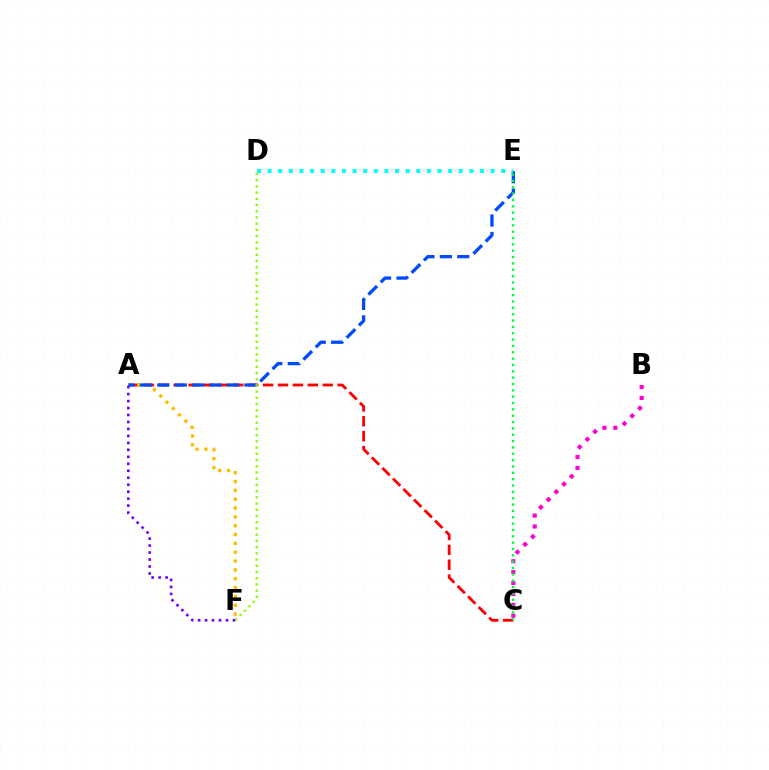{('A', 'C'): [{'color': '#ff0000', 'line_style': 'dashed', 'thickness': 2.03}], ('A', 'F'): [{'color': '#ffbd00', 'line_style': 'dotted', 'thickness': 2.4}, {'color': '#7200ff', 'line_style': 'dotted', 'thickness': 1.89}], ('B', 'C'): [{'color': '#ff00cf', 'line_style': 'dotted', 'thickness': 2.96}], ('A', 'E'): [{'color': '#004bff', 'line_style': 'dashed', 'thickness': 2.37}], ('D', 'F'): [{'color': '#84ff00', 'line_style': 'dotted', 'thickness': 1.69}], ('D', 'E'): [{'color': '#00fff6', 'line_style': 'dotted', 'thickness': 2.88}], ('C', 'E'): [{'color': '#00ff39', 'line_style': 'dotted', 'thickness': 1.72}]}